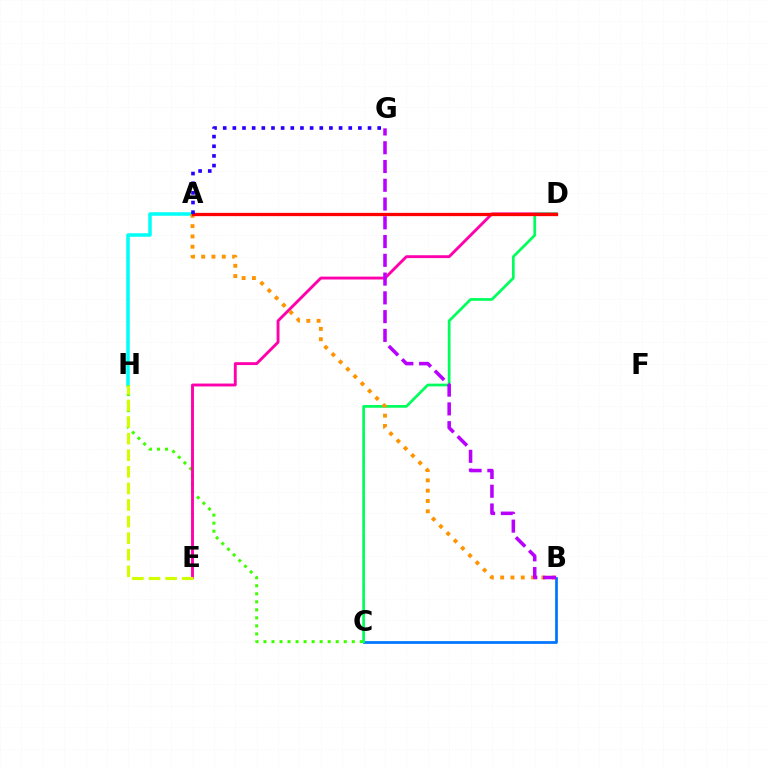{('A', 'H'): [{'color': '#00fff6', 'line_style': 'solid', 'thickness': 2.53}], ('C', 'H'): [{'color': '#3dff00', 'line_style': 'dotted', 'thickness': 2.18}], ('D', 'E'): [{'color': '#ff00ac', 'line_style': 'solid', 'thickness': 2.07}], ('B', 'C'): [{'color': '#0074ff', 'line_style': 'solid', 'thickness': 1.96}], ('C', 'D'): [{'color': '#00ff5c', 'line_style': 'solid', 'thickness': 1.96}], ('E', 'H'): [{'color': '#d1ff00', 'line_style': 'dashed', 'thickness': 2.25}], ('A', 'B'): [{'color': '#ff9400', 'line_style': 'dotted', 'thickness': 2.8}], ('A', 'D'): [{'color': '#ff0000', 'line_style': 'solid', 'thickness': 2.36}], ('B', 'G'): [{'color': '#b900ff', 'line_style': 'dashed', 'thickness': 2.55}], ('A', 'G'): [{'color': '#2500ff', 'line_style': 'dotted', 'thickness': 2.62}]}